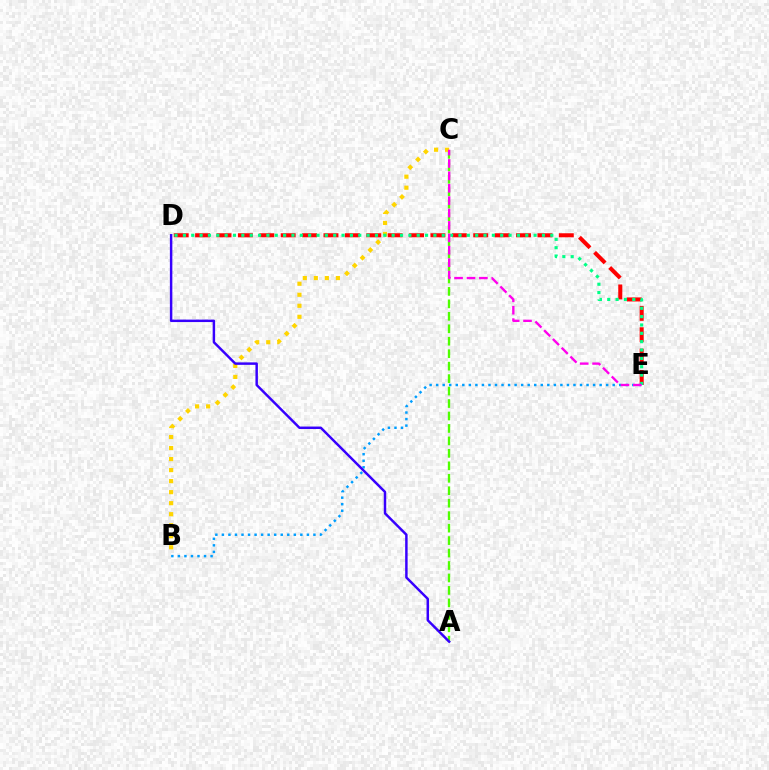{('A', 'C'): [{'color': '#4fff00', 'line_style': 'dashed', 'thickness': 1.69}], ('D', 'E'): [{'color': '#ff0000', 'line_style': 'dashed', 'thickness': 2.91}, {'color': '#00ff86', 'line_style': 'dotted', 'thickness': 2.27}], ('B', 'C'): [{'color': '#ffd500', 'line_style': 'dotted', 'thickness': 3.0}], ('B', 'E'): [{'color': '#009eff', 'line_style': 'dotted', 'thickness': 1.78}], ('A', 'D'): [{'color': '#3700ff', 'line_style': 'solid', 'thickness': 1.77}], ('C', 'E'): [{'color': '#ff00ed', 'line_style': 'dashed', 'thickness': 1.68}]}